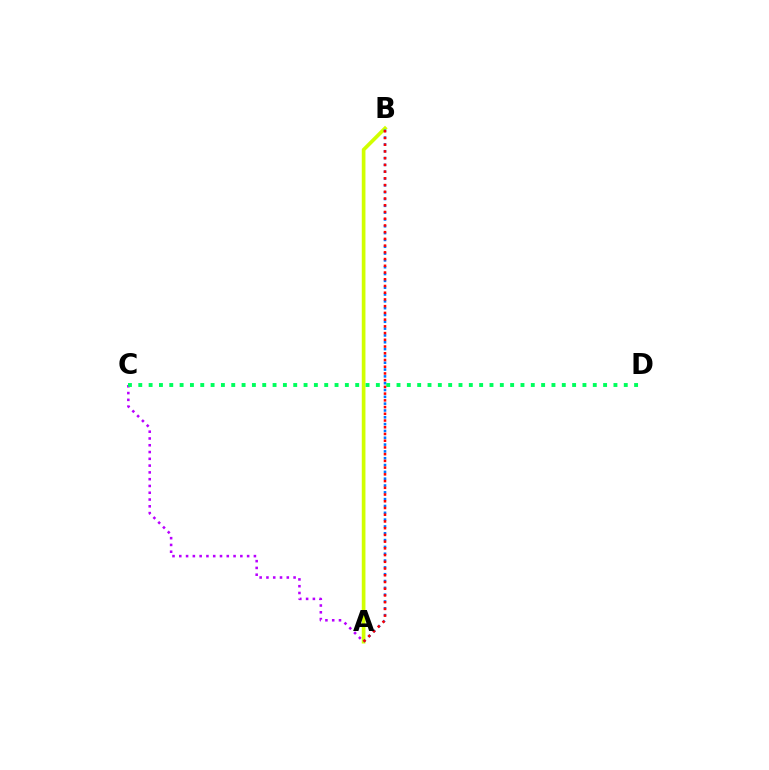{('A', 'C'): [{'color': '#b900ff', 'line_style': 'dotted', 'thickness': 1.84}], ('A', 'B'): [{'color': '#d1ff00', 'line_style': 'solid', 'thickness': 2.64}, {'color': '#0074ff', 'line_style': 'dotted', 'thickness': 1.85}, {'color': '#ff0000', 'line_style': 'dotted', 'thickness': 1.83}], ('C', 'D'): [{'color': '#00ff5c', 'line_style': 'dotted', 'thickness': 2.81}]}